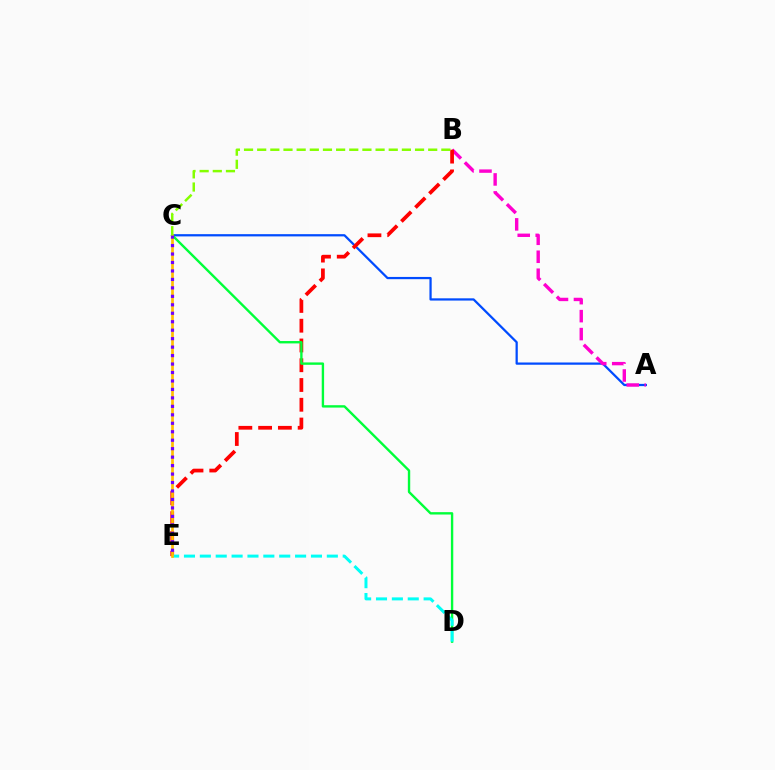{('A', 'C'): [{'color': '#004bff', 'line_style': 'solid', 'thickness': 1.62}], ('A', 'B'): [{'color': '#ff00cf', 'line_style': 'dashed', 'thickness': 2.44}], ('B', 'E'): [{'color': '#ff0000', 'line_style': 'dashed', 'thickness': 2.68}], ('C', 'D'): [{'color': '#00ff39', 'line_style': 'solid', 'thickness': 1.71}], ('D', 'E'): [{'color': '#00fff6', 'line_style': 'dashed', 'thickness': 2.16}], ('C', 'E'): [{'color': '#ffbd00', 'line_style': 'solid', 'thickness': 1.94}, {'color': '#7200ff', 'line_style': 'dotted', 'thickness': 2.3}], ('B', 'C'): [{'color': '#84ff00', 'line_style': 'dashed', 'thickness': 1.79}]}